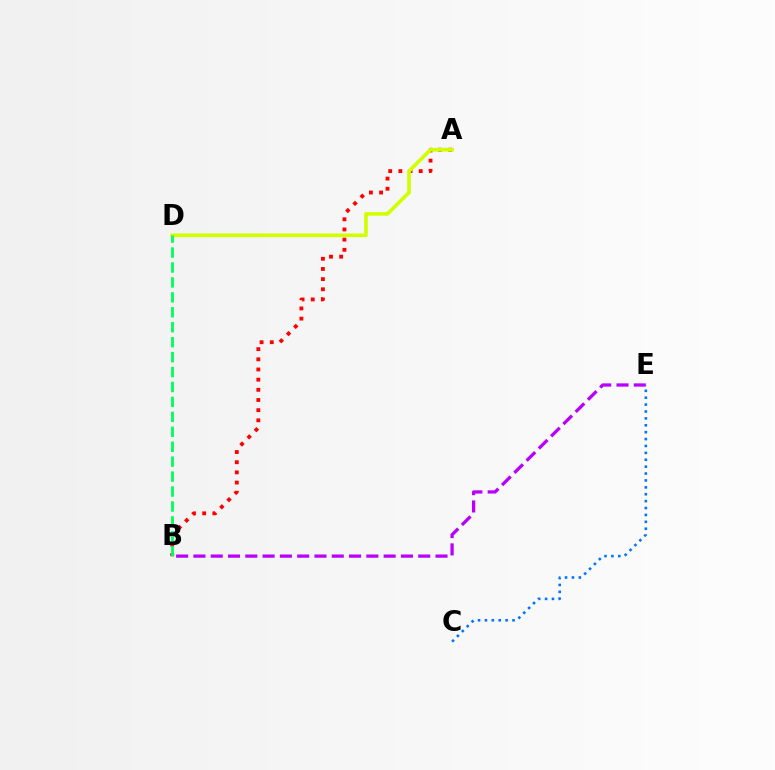{('A', 'B'): [{'color': '#ff0000', 'line_style': 'dotted', 'thickness': 2.76}], ('B', 'E'): [{'color': '#b900ff', 'line_style': 'dashed', 'thickness': 2.35}], ('A', 'D'): [{'color': '#d1ff00', 'line_style': 'solid', 'thickness': 2.64}], ('B', 'D'): [{'color': '#00ff5c', 'line_style': 'dashed', 'thickness': 2.03}], ('C', 'E'): [{'color': '#0074ff', 'line_style': 'dotted', 'thickness': 1.87}]}